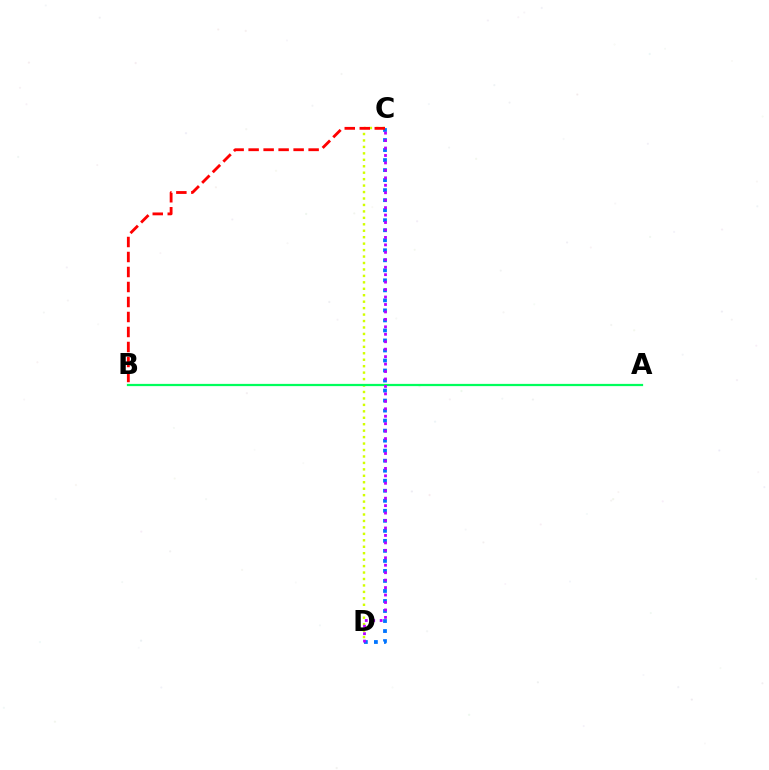{('C', 'D'): [{'color': '#d1ff00', 'line_style': 'dotted', 'thickness': 1.75}, {'color': '#0074ff', 'line_style': 'dotted', 'thickness': 2.72}, {'color': '#b900ff', 'line_style': 'dotted', 'thickness': 2.02}], ('B', 'C'): [{'color': '#ff0000', 'line_style': 'dashed', 'thickness': 2.04}], ('A', 'B'): [{'color': '#00ff5c', 'line_style': 'solid', 'thickness': 1.61}]}